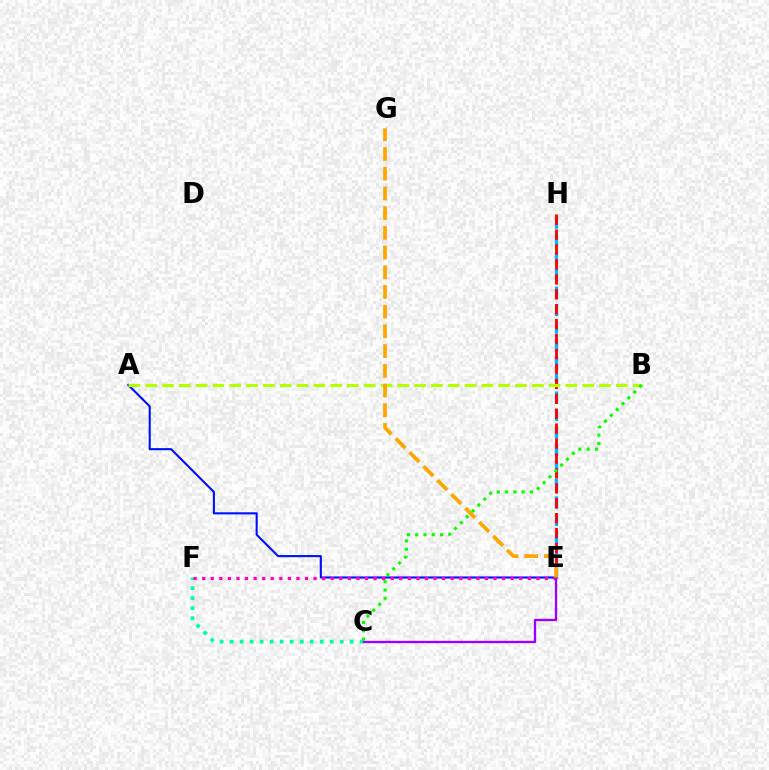{('A', 'E'): [{'color': '#0010ff', 'line_style': 'solid', 'thickness': 1.52}], ('E', 'H'): [{'color': '#00b5ff', 'line_style': 'dashed', 'thickness': 2.38}, {'color': '#ff0000', 'line_style': 'dashed', 'thickness': 2.03}], ('C', 'F'): [{'color': '#00ff9d', 'line_style': 'dotted', 'thickness': 2.72}], ('A', 'B'): [{'color': '#b3ff00', 'line_style': 'dashed', 'thickness': 2.28}], ('E', 'F'): [{'color': '#ff00bd', 'line_style': 'dotted', 'thickness': 2.33}], ('C', 'E'): [{'color': '#9b00ff', 'line_style': 'solid', 'thickness': 1.69}], ('B', 'C'): [{'color': '#08ff00', 'line_style': 'dotted', 'thickness': 2.25}], ('E', 'G'): [{'color': '#ffa500', 'line_style': 'dashed', 'thickness': 2.68}]}